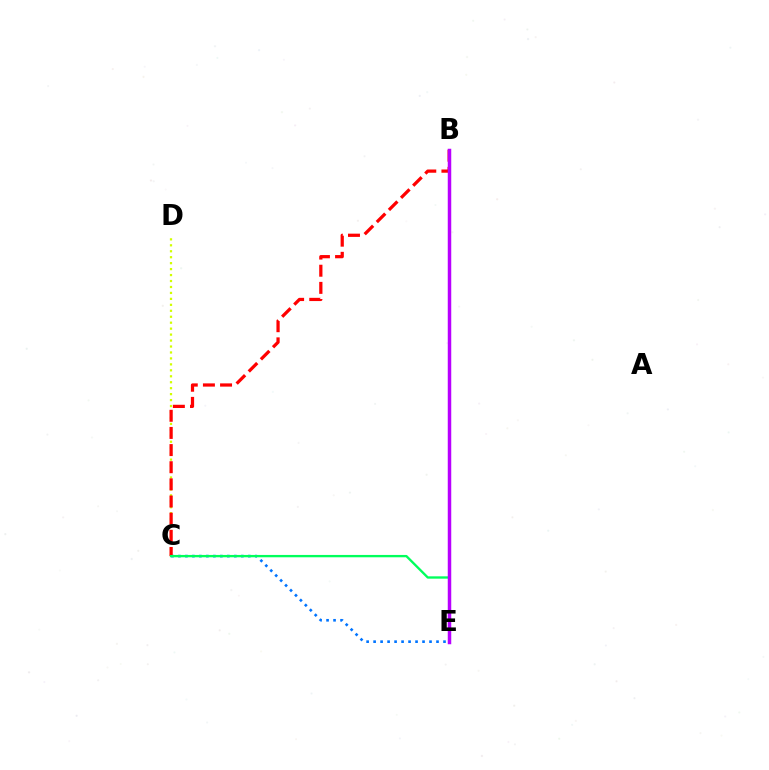{('C', 'E'): [{'color': '#0074ff', 'line_style': 'dotted', 'thickness': 1.9}, {'color': '#00ff5c', 'line_style': 'solid', 'thickness': 1.68}], ('C', 'D'): [{'color': '#d1ff00', 'line_style': 'dotted', 'thickness': 1.62}], ('B', 'C'): [{'color': '#ff0000', 'line_style': 'dashed', 'thickness': 2.33}], ('B', 'E'): [{'color': '#b900ff', 'line_style': 'solid', 'thickness': 2.51}]}